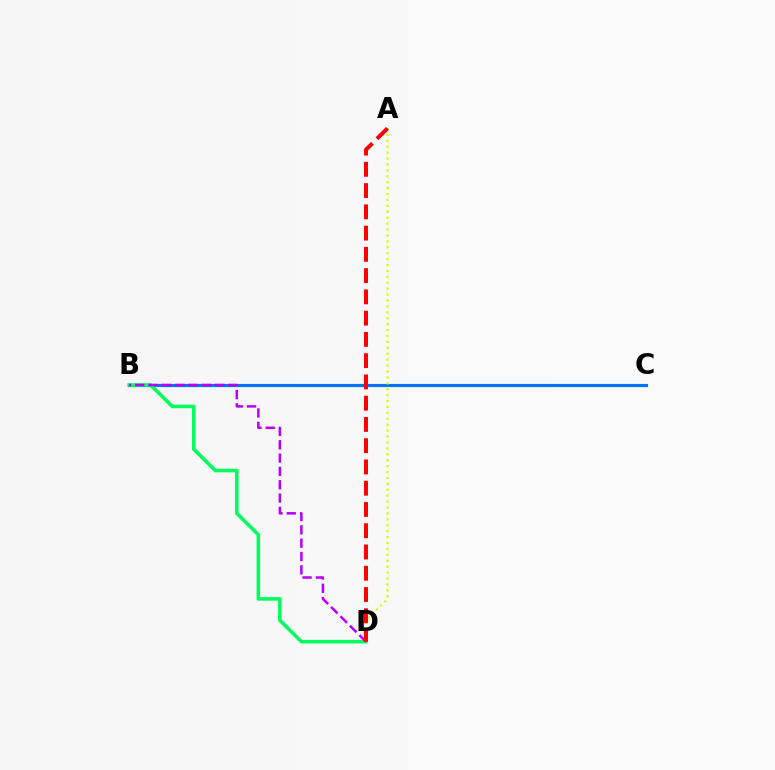{('B', 'C'): [{'color': '#0074ff', 'line_style': 'solid', 'thickness': 2.28}], ('B', 'D'): [{'color': '#00ff5c', 'line_style': 'solid', 'thickness': 2.57}, {'color': '#b900ff', 'line_style': 'dashed', 'thickness': 1.81}], ('A', 'D'): [{'color': '#d1ff00', 'line_style': 'dotted', 'thickness': 1.61}, {'color': '#ff0000', 'line_style': 'dashed', 'thickness': 2.89}]}